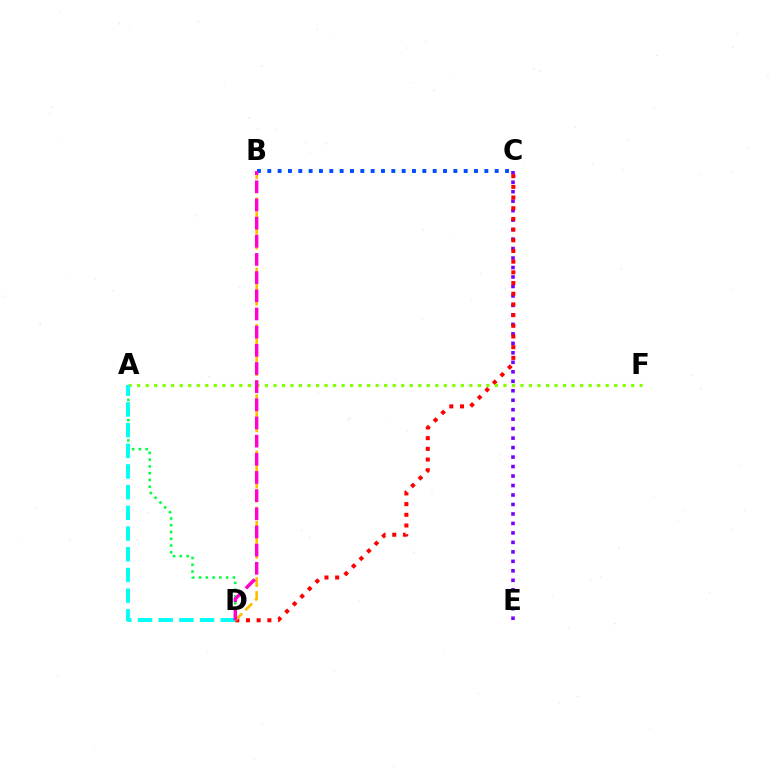{('A', 'D'): [{'color': '#00ff39', 'line_style': 'dotted', 'thickness': 1.84}, {'color': '#00fff6', 'line_style': 'dashed', 'thickness': 2.81}], ('C', 'E'): [{'color': '#7200ff', 'line_style': 'dotted', 'thickness': 2.58}], ('C', 'D'): [{'color': '#ff0000', 'line_style': 'dotted', 'thickness': 2.9}], ('A', 'F'): [{'color': '#84ff00', 'line_style': 'dotted', 'thickness': 2.31}], ('B', 'D'): [{'color': '#ffbd00', 'line_style': 'dashed', 'thickness': 1.91}, {'color': '#ff00cf', 'line_style': 'dashed', 'thickness': 2.47}], ('B', 'C'): [{'color': '#004bff', 'line_style': 'dotted', 'thickness': 2.81}]}